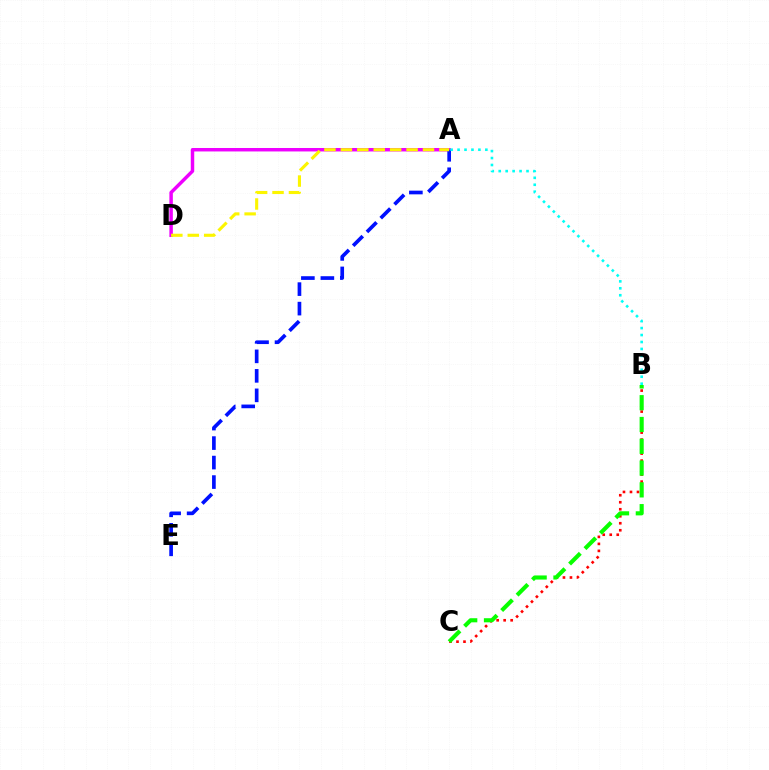{('A', 'D'): [{'color': '#ee00ff', 'line_style': 'solid', 'thickness': 2.49}, {'color': '#fcf500', 'line_style': 'dashed', 'thickness': 2.23}], ('A', 'E'): [{'color': '#0010ff', 'line_style': 'dashed', 'thickness': 2.65}], ('B', 'C'): [{'color': '#ff0000', 'line_style': 'dotted', 'thickness': 1.9}, {'color': '#08ff00', 'line_style': 'dashed', 'thickness': 2.96}], ('A', 'B'): [{'color': '#00fff6', 'line_style': 'dotted', 'thickness': 1.89}]}